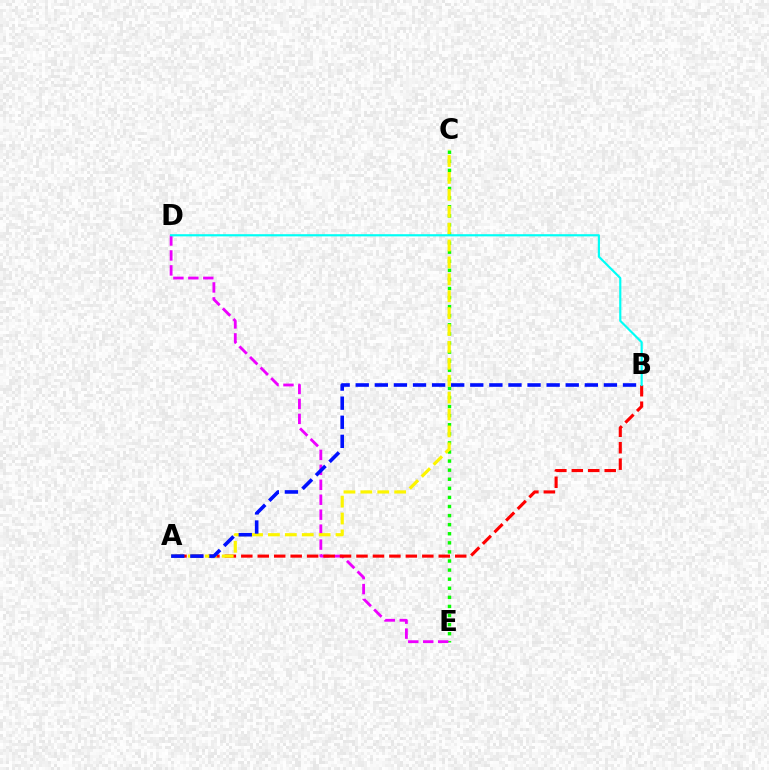{('C', 'E'): [{'color': '#08ff00', 'line_style': 'dotted', 'thickness': 2.47}], ('D', 'E'): [{'color': '#ee00ff', 'line_style': 'dashed', 'thickness': 2.03}], ('A', 'B'): [{'color': '#ff0000', 'line_style': 'dashed', 'thickness': 2.24}, {'color': '#0010ff', 'line_style': 'dashed', 'thickness': 2.59}], ('A', 'C'): [{'color': '#fcf500', 'line_style': 'dashed', 'thickness': 2.3}], ('B', 'D'): [{'color': '#00fff6', 'line_style': 'solid', 'thickness': 1.56}]}